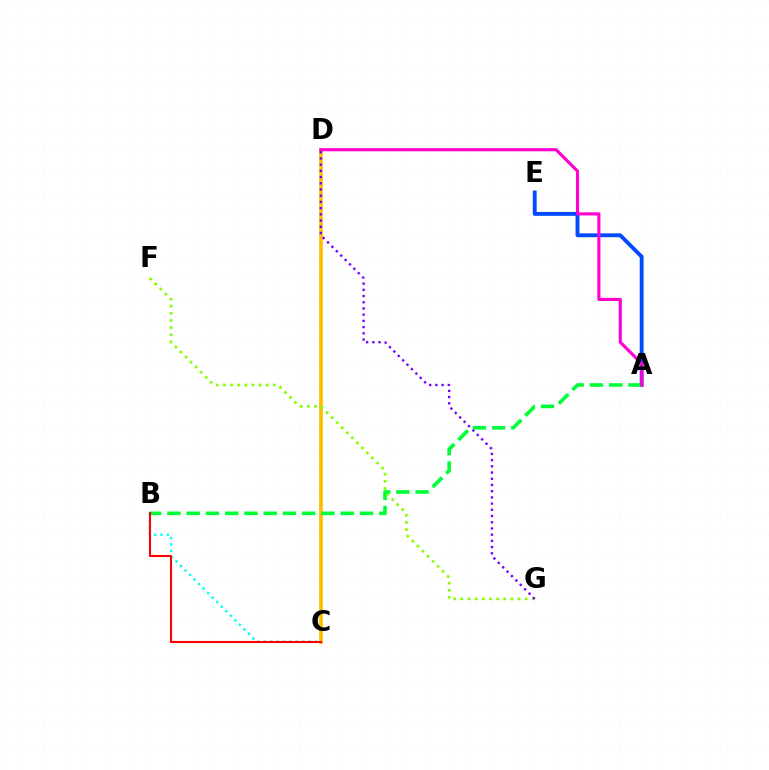{('A', 'E'): [{'color': '#004bff', 'line_style': 'solid', 'thickness': 2.8}], ('B', 'C'): [{'color': '#00fff6', 'line_style': 'dotted', 'thickness': 1.74}, {'color': '#ff0000', 'line_style': 'solid', 'thickness': 1.5}], ('C', 'D'): [{'color': '#ffbd00', 'line_style': 'solid', 'thickness': 2.67}], ('A', 'B'): [{'color': '#00ff39', 'line_style': 'dashed', 'thickness': 2.62}], ('F', 'G'): [{'color': '#84ff00', 'line_style': 'dotted', 'thickness': 1.94}], ('D', 'G'): [{'color': '#7200ff', 'line_style': 'dotted', 'thickness': 1.69}], ('A', 'D'): [{'color': '#ff00cf', 'line_style': 'solid', 'thickness': 2.25}]}